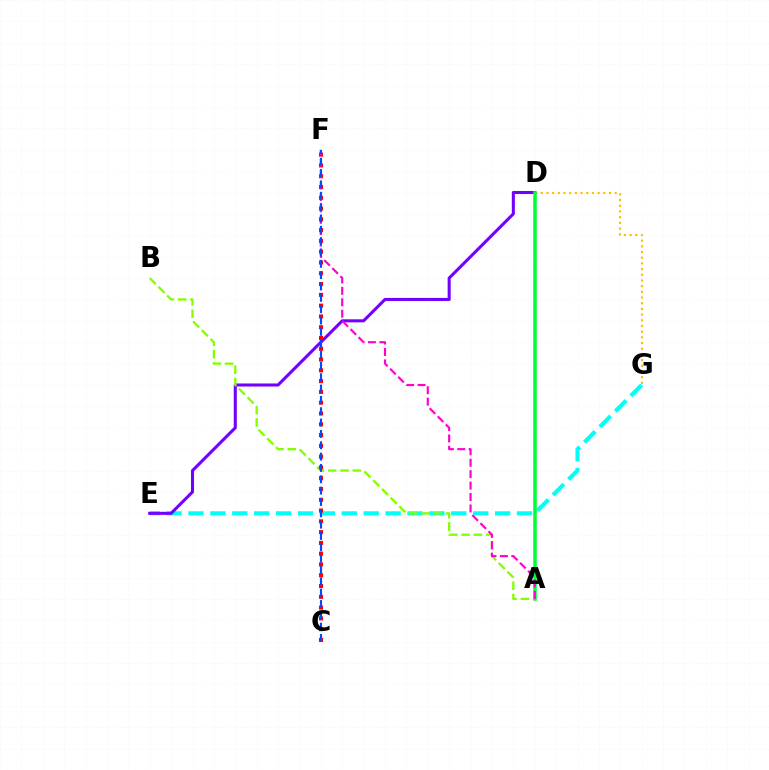{('D', 'G'): [{'color': '#ffbd00', 'line_style': 'dotted', 'thickness': 1.55}], ('E', 'G'): [{'color': '#00fff6', 'line_style': 'dashed', 'thickness': 2.98}], ('D', 'E'): [{'color': '#7200ff', 'line_style': 'solid', 'thickness': 2.2}], ('A', 'B'): [{'color': '#84ff00', 'line_style': 'dashed', 'thickness': 1.67}], ('C', 'F'): [{'color': '#ff0000', 'line_style': 'dotted', 'thickness': 2.93}, {'color': '#004bff', 'line_style': 'dashed', 'thickness': 1.54}], ('A', 'D'): [{'color': '#00ff39', 'line_style': 'solid', 'thickness': 2.53}], ('A', 'F'): [{'color': '#ff00cf', 'line_style': 'dashed', 'thickness': 1.55}]}